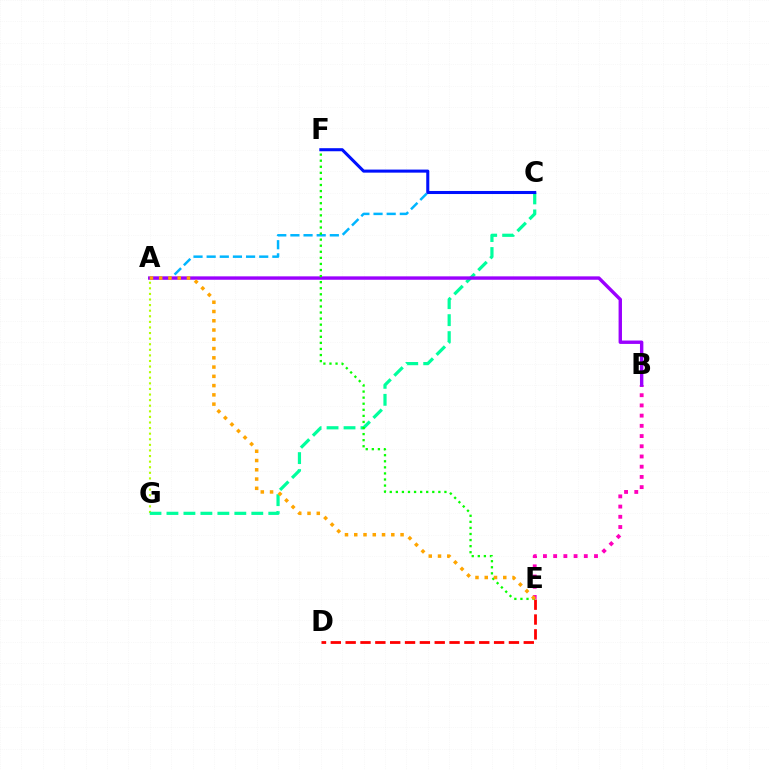{('A', 'G'): [{'color': '#b3ff00', 'line_style': 'dotted', 'thickness': 1.52}], ('C', 'G'): [{'color': '#00ff9d', 'line_style': 'dashed', 'thickness': 2.31}], ('D', 'E'): [{'color': '#ff0000', 'line_style': 'dashed', 'thickness': 2.02}], ('A', 'C'): [{'color': '#00b5ff', 'line_style': 'dashed', 'thickness': 1.79}], ('B', 'E'): [{'color': '#ff00bd', 'line_style': 'dotted', 'thickness': 2.77}], ('A', 'B'): [{'color': '#9b00ff', 'line_style': 'solid', 'thickness': 2.45}], ('E', 'F'): [{'color': '#08ff00', 'line_style': 'dotted', 'thickness': 1.65}], ('A', 'E'): [{'color': '#ffa500', 'line_style': 'dotted', 'thickness': 2.52}], ('C', 'F'): [{'color': '#0010ff', 'line_style': 'solid', 'thickness': 2.2}]}